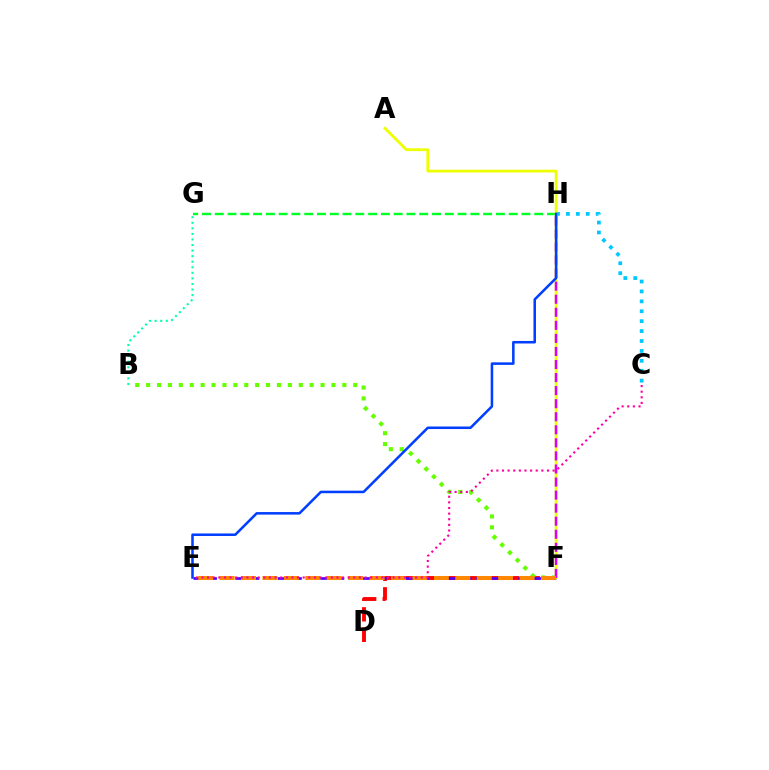{('C', 'H'): [{'color': '#00c7ff', 'line_style': 'dotted', 'thickness': 2.69}], ('G', 'H'): [{'color': '#00ff27', 'line_style': 'dashed', 'thickness': 1.74}], ('D', 'F'): [{'color': '#ff0000', 'line_style': 'dashed', 'thickness': 2.79}], ('B', 'G'): [{'color': '#00ffaf', 'line_style': 'dotted', 'thickness': 1.51}], ('E', 'F'): [{'color': '#4f00ff', 'line_style': 'dashed', 'thickness': 1.92}, {'color': '#ff8800', 'line_style': 'dashed', 'thickness': 2.91}], ('A', 'F'): [{'color': '#eeff00', 'line_style': 'solid', 'thickness': 2.01}], ('B', 'F'): [{'color': '#66ff00', 'line_style': 'dotted', 'thickness': 2.96}], ('F', 'H'): [{'color': '#d600ff', 'line_style': 'dashed', 'thickness': 1.77}], ('C', 'E'): [{'color': '#ff00a0', 'line_style': 'dotted', 'thickness': 1.53}], ('E', 'H'): [{'color': '#003fff', 'line_style': 'solid', 'thickness': 1.83}]}